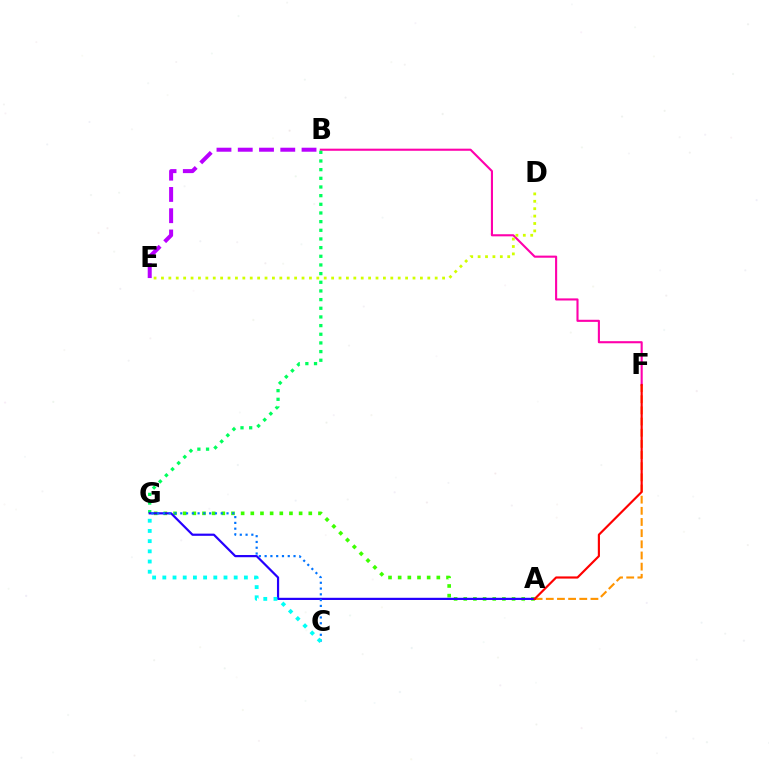{('B', 'F'): [{'color': '#ff00ac', 'line_style': 'solid', 'thickness': 1.52}], ('A', 'F'): [{'color': '#ff9400', 'line_style': 'dashed', 'thickness': 1.52}, {'color': '#ff0000', 'line_style': 'solid', 'thickness': 1.56}], ('A', 'G'): [{'color': '#3dff00', 'line_style': 'dotted', 'thickness': 2.63}, {'color': '#2500ff', 'line_style': 'solid', 'thickness': 1.58}], ('B', 'G'): [{'color': '#00ff5c', 'line_style': 'dotted', 'thickness': 2.35}], ('B', 'E'): [{'color': '#b900ff', 'line_style': 'dashed', 'thickness': 2.89}], ('C', 'G'): [{'color': '#0074ff', 'line_style': 'dotted', 'thickness': 1.57}, {'color': '#00fff6', 'line_style': 'dotted', 'thickness': 2.77}], ('D', 'E'): [{'color': '#d1ff00', 'line_style': 'dotted', 'thickness': 2.01}]}